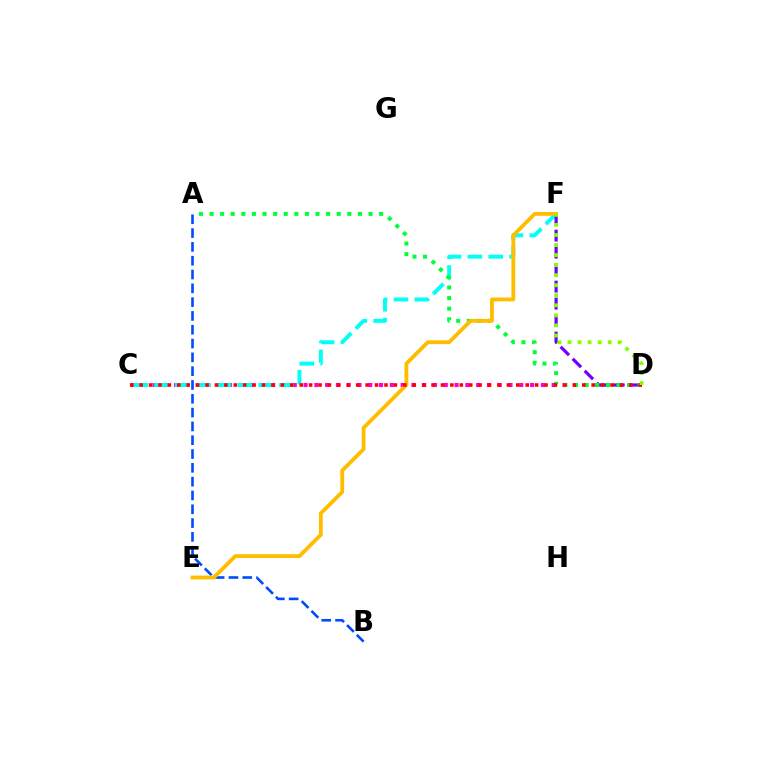{('C', 'D'): [{'color': '#ff00cf', 'line_style': 'dotted', 'thickness': 2.93}, {'color': '#ff0000', 'line_style': 'dotted', 'thickness': 2.56}], ('C', 'F'): [{'color': '#00fff6', 'line_style': 'dashed', 'thickness': 2.83}], ('D', 'F'): [{'color': '#7200ff', 'line_style': 'dashed', 'thickness': 2.31}, {'color': '#84ff00', 'line_style': 'dotted', 'thickness': 2.73}], ('A', 'D'): [{'color': '#00ff39', 'line_style': 'dotted', 'thickness': 2.88}], ('A', 'B'): [{'color': '#004bff', 'line_style': 'dashed', 'thickness': 1.88}], ('E', 'F'): [{'color': '#ffbd00', 'line_style': 'solid', 'thickness': 2.76}]}